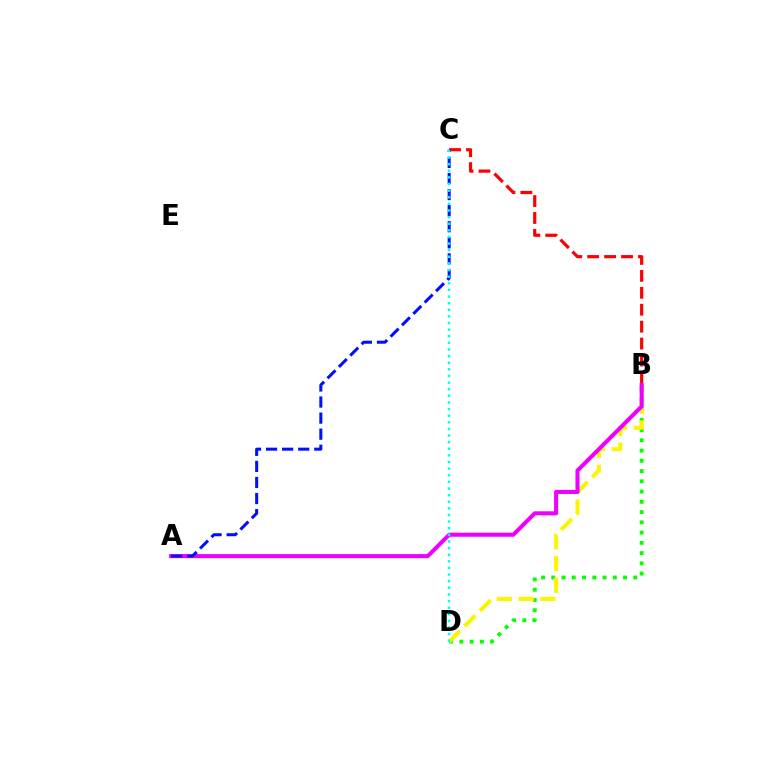{('B', 'C'): [{'color': '#ff0000', 'line_style': 'dashed', 'thickness': 2.3}], ('B', 'D'): [{'color': '#08ff00', 'line_style': 'dotted', 'thickness': 2.79}, {'color': '#fcf500', 'line_style': 'dashed', 'thickness': 2.96}], ('A', 'B'): [{'color': '#ee00ff', 'line_style': 'solid', 'thickness': 2.93}], ('A', 'C'): [{'color': '#0010ff', 'line_style': 'dashed', 'thickness': 2.18}], ('C', 'D'): [{'color': '#00fff6', 'line_style': 'dotted', 'thickness': 1.8}]}